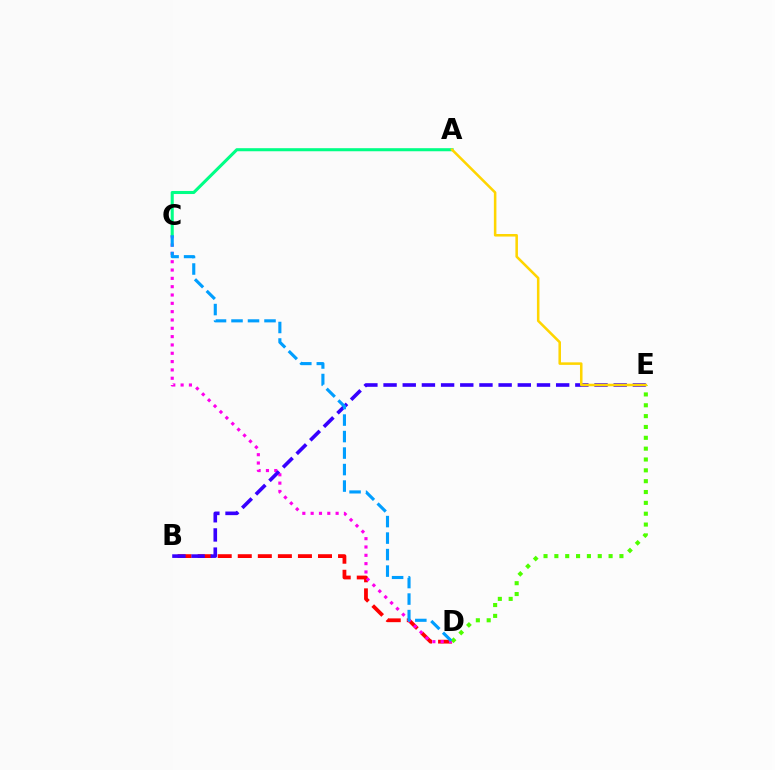{('B', 'D'): [{'color': '#ff0000', 'line_style': 'dashed', 'thickness': 2.72}], ('C', 'D'): [{'color': '#ff00ed', 'line_style': 'dotted', 'thickness': 2.26}, {'color': '#009eff', 'line_style': 'dashed', 'thickness': 2.24}], ('A', 'C'): [{'color': '#00ff86', 'line_style': 'solid', 'thickness': 2.21}], ('D', 'E'): [{'color': '#4fff00', 'line_style': 'dotted', 'thickness': 2.95}], ('B', 'E'): [{'color': '#3700ff', 'line_style': 'dashed', 'thickness': 2.61}], ('A', 'E'): [{'color': '#ffd500', 'line_style': 'solid', 'thickness': 1.83}]}